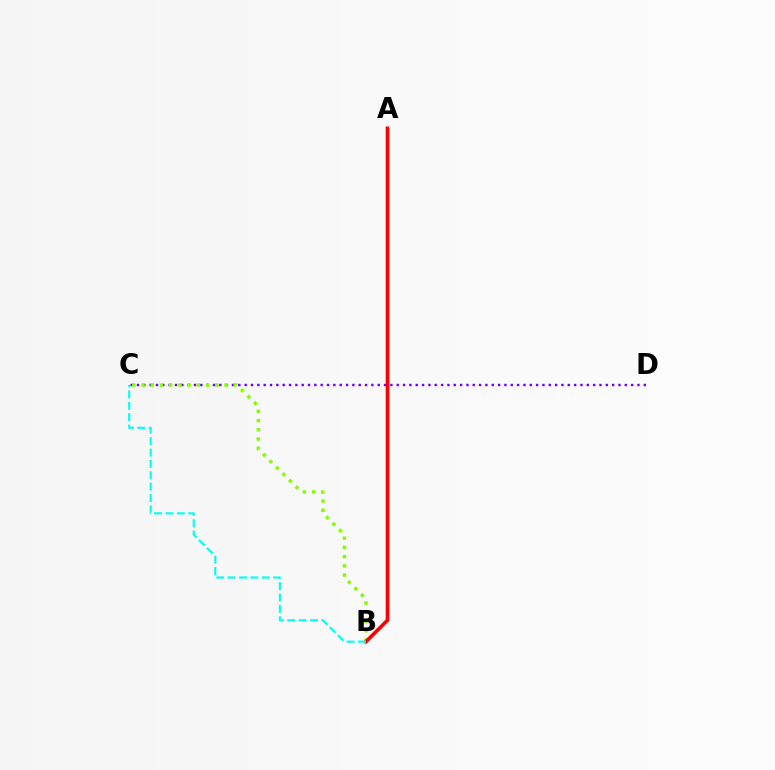{('C', 'D'): [{'color': '#7200ff', 'line_style': 'dotted', 'thickness': 1.72}], ('B', 'C'): [{'color': '#84ff00', 'line_style': 'dotted', 'thickness': 2.51}, {'color': '#00fff6', 'line_style': 'dashed', 'thickness': 1.54}], ('A', 'B'): [{'color': '#ff0000', 'line_style': 'solid', 'thickness': 2.63}]}